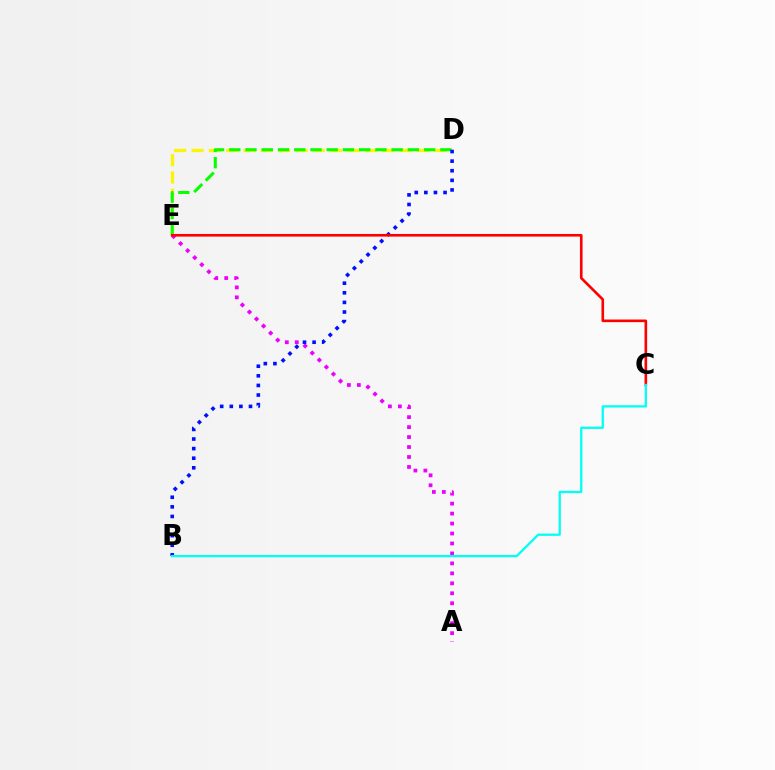{('A', 'E'): [{'color': '#ee00ff', 'line_style': 'dotted', 'thickness': 2.71}], ('D', 'E'): [{'color': '#fcf500', 'line_style': 'dashed', 'thickness': 2.35}, {'color': '#08ff00', 'line_style': 'dashed', 'thickness': 2.21}], ('B', 'D'): [{'color': '#0010ff', 'line_style': 'dotted', 'thickness': 2.61}], ('C', 'E'): [{'color': '#ff0000', 'line_style': 'solid', 'thickness': 1.89}], ('B', 'C'): [{'color': '#00fff6', 'line_style': 'solid', 'thickness': 1.64}]}